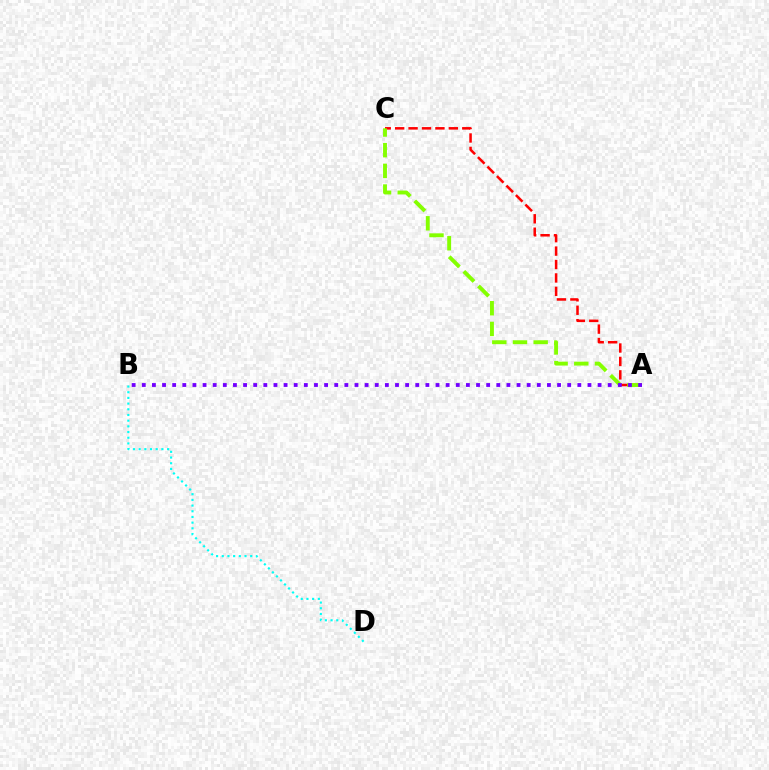{('A', 'C'): [{'color': '#ff0000', 'line_style': 'dashed', 'thickness': 1.82}, {'color': '#84ff00', 'line_style': 'dashed', 'thickness': 2.81}], ('B', 'D'): [{'color': '#00fff6', 'line_style': 'dotted', 'thickness': 1.55}], ('A', 'B'): [{'color': '#7200ff', 'line_style': 'dotted', 'thickness': 2.75}]}